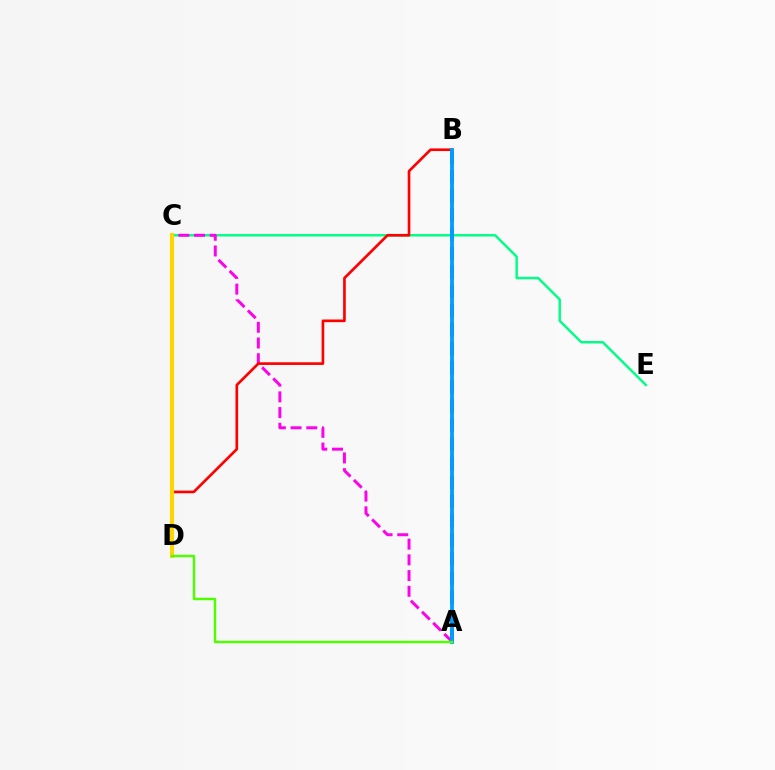{('C', 'E'): [{'color': '#00ff86', 'line_style': 'solid', 'thickness': 1.76}], ('A', 'C'): [{'color': '#ff00ed', 'line_style': 'dashed', 'thickness': 2.13}], ('A', 'B'): [{'color': '#3700ff', 'line_style': 'dashed', 'thickness': 2.6}, {'color': '#009eff', 'line_style': 'solid', 'thickness': 2.75}], ('B', 'D'): [{'color': '#ff0000', 'line_style': 'solid', 'thickness': 1.92}], ('C', 'D'): [{'color': '#ffd500', 'line_style': 'solid', 'thickness': 2.94}], ('A', 'D'): [{'color': '#4fff00', 'line_style': 'solid', 'thickness': 1.77}]}